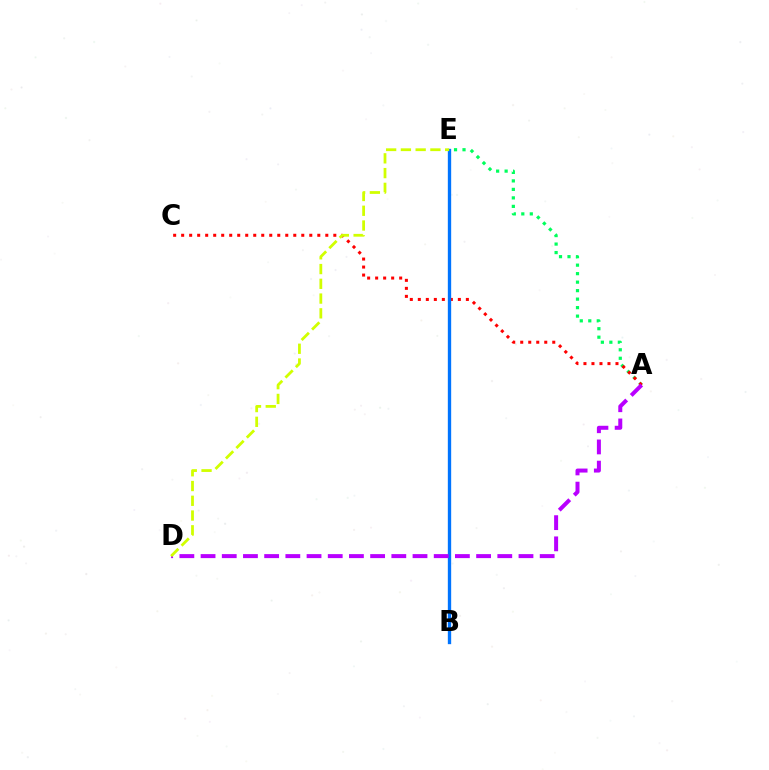{('A', 'E'): [{'color': '#00ff5c', 'line_style': 'dotted', 'thickness': 2.31}], ('A', 'C'): [{'color': '#ff0000', 'line_style': 'dotted', 'thickness': 2.18}], ('B', 'E'): [{'color': '#0074ff', 'line_style': 'solid', 'thickness': 2.41}], ('A', 'D'): [{'color': '#b900ff', 'line_style': 'dashed', 'thickness': 2.88}], ('D', 'E'): [{'color': '#d1ff00', 'line_style': 'dashed', 'thickness': 2.01}]}